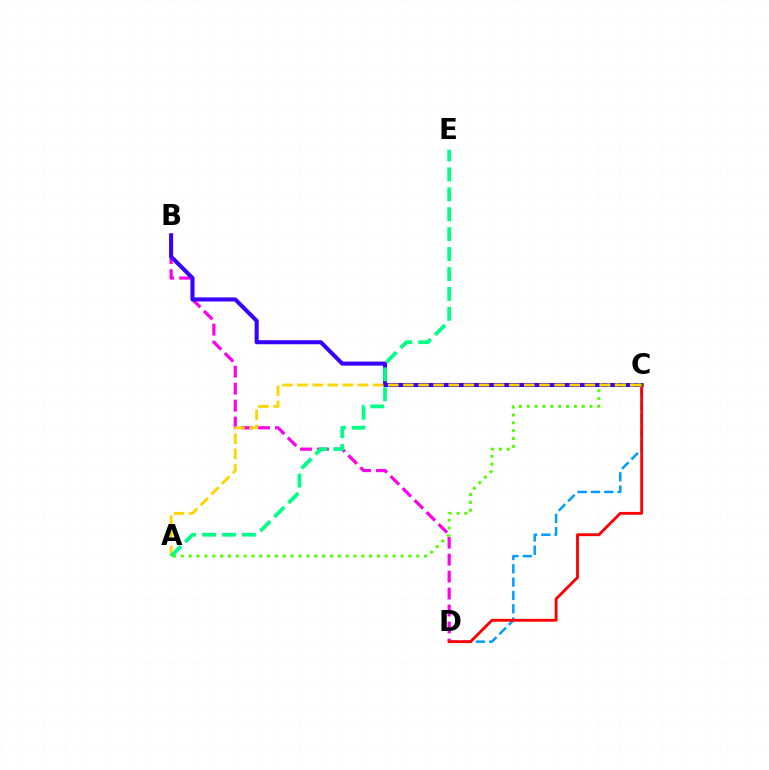{('B', 'D'): [{'color': '#ff00ed', 'line_style': 'dashed', 'thickness': 2.3}], ('B', 'C'): [{'color': '#3700ff', 'line_style': 'solid', 'thickness': 2.92}], ('C', 'D'): [{'color': '#009eff', 'line_style': 'dashed', 'thickness': 1.81}, {'color': '#ff0000', 'line_style': 'solid', 'thickness': 2.05}], ('A', 'C'): [{'color': '#4fff00', 'line_style': 'dotted', 'thickness': 2.13}, {'color': '#ffd500', 'line_style': 'dashed', 'thickness': 2.05}], ('A', 'E'): [{'color': '#00ff86', 'line_style': 'dashed', 'thickness': 2.71}]}